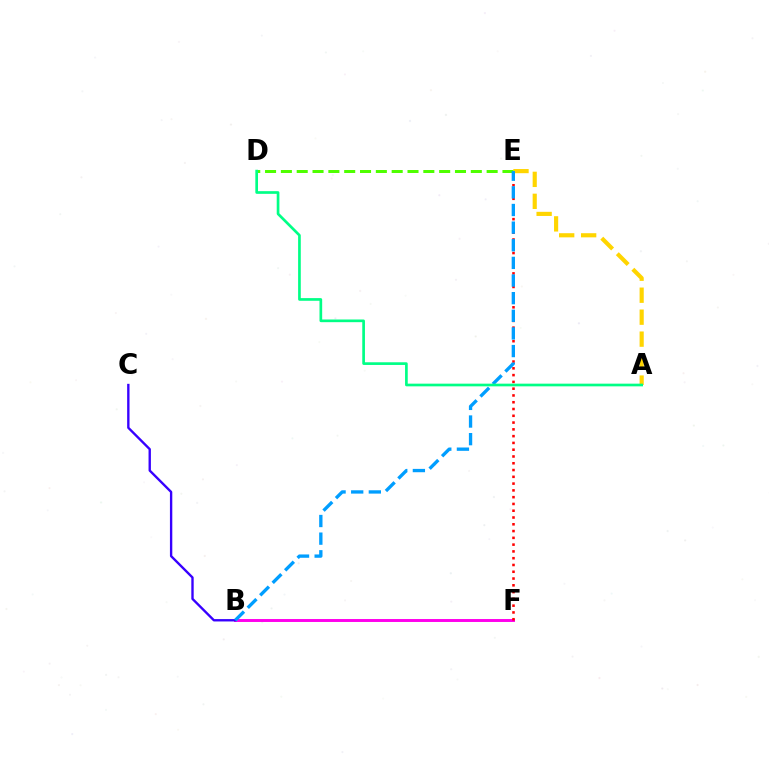{('B', 'F'): [{'color': '#ff00ed', 'line_style': 'solid', 'thickness': 2.11}], ('E', 'F'): [{'color': '#ff0000', 'line_style': 'dotted', 'thickness': 1.84}], ('A', 'E'): [{'color': '#ffd500', 'line_style': 'dashed', 'thickness': 2.98}], ('D', 'E'): [{'color': '#4fff00', 'line_style': 'dashed', 'thickness': 2.15}], ('B', 'C'): [{'color': '#3700ff', 'line_style': 'solid', 'thickness': 1.7}], ('B', 'E'): [{'color': '#009eff', 'line_style': 'dashed', 'thickness': 2.4}], ('A', 'D'): [{'color': '#00ff86', 'line_style': 'solid', 'thickness': 1.93}]}